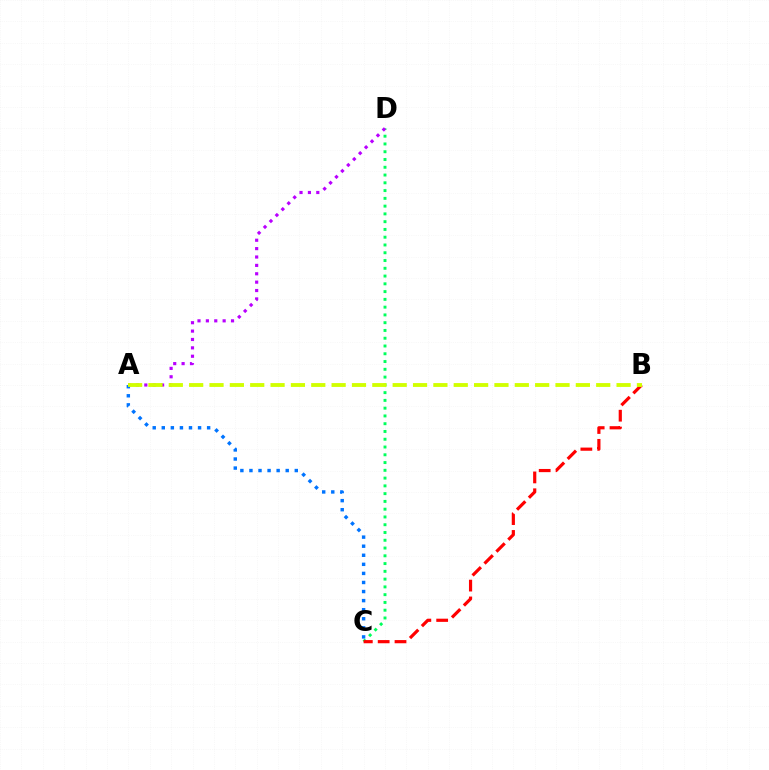{('C', 'D'): [{'color': '#00ff5c', 'line_style': 'dotted', 'thickness': 2.11}], ('A', 'D'): [{'color': '#b900ff', 'line_style': 'dotted', 'thickness': 2.28}], ('A', 'C'): [{'color': '#0074ff', 'line_style': 'dotted', 'thickness': 2.46}], ('B', 'C'): [{'color': '#ff0000', 'line_style': 'dashed', 'thickness': 2.29}], ('A', 'B'): [{'color': '#d1ff00', 'line_style': 'dashed', 'thickness': 2.76}]}